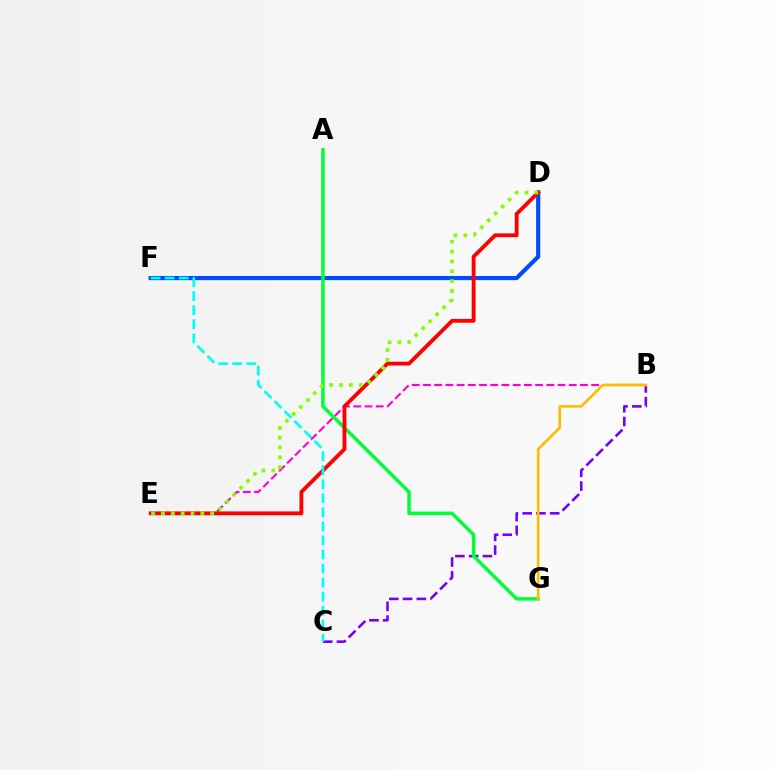{('D', 'F'): [{'color': '#004bff', 'line_style': 'solid', 'thickness': 2.99}], ('B', 'C'): [{'color': '#7200ff', 'line_style': 'dashed', 'thickness': 1.87}], ('B', 'E'): [{'color': '#ff00cf', 'line_style': 'dashed', 'thickness': 1.52}], ('A', 'G'): [{'color': '#00ff39', 'line_style': 'solid', 'thickness': 2.51}], ('D', 'E'): [{'color': '#ff0000', 'line_style': 'solid', 'thickness': 2.75}, {'color': '#84ff00', 'line_style': 'dotted', 'thickness': 2.68}], ('C', 'F'): [{'color': '#00fff6', 'line_style': 'dashed', 'thickness': 1.91}], ('B', 'G'): [{'color': '#ffbd00', 'line_style': 'solid', 'thickness': 1.93}]}